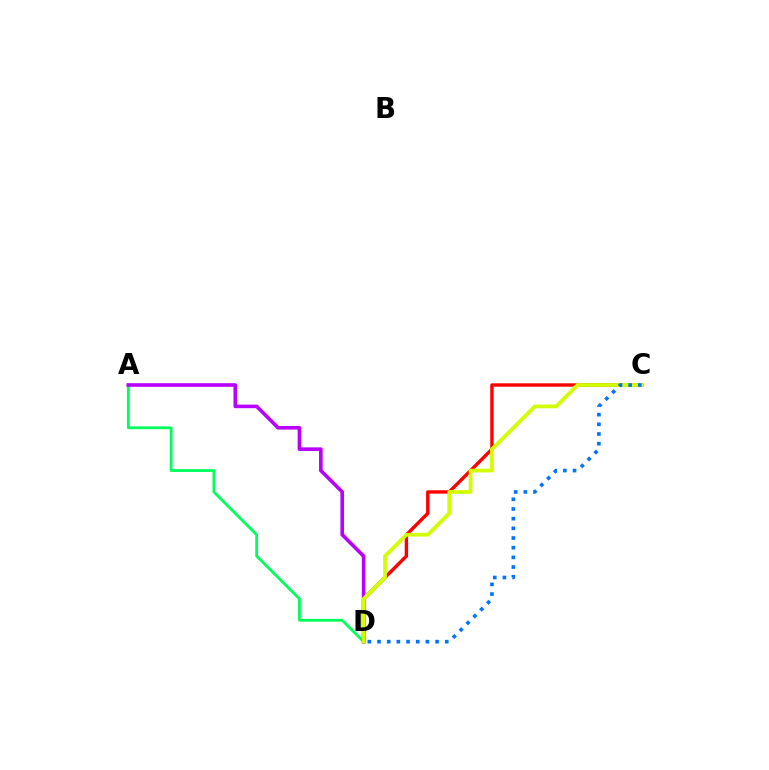{('C', 'D'): [{'color': '#ff0000', 'line_style': 'solid', 'thickness': 2.45}, {'color': '#d1ff00', 'line_style': 'solid', 'thickness': 2.69}, {'color': '#0074ff', 'line_style': 'dotted', 'thickness': 2.63}], ('A', 'D'): [{'color': '#00ff5c', 'line_style': 'solid', 'thickness': 2.02}, {'color': '#b900ff', 'line_style': 'solid', 'thickness': 2.61}]}